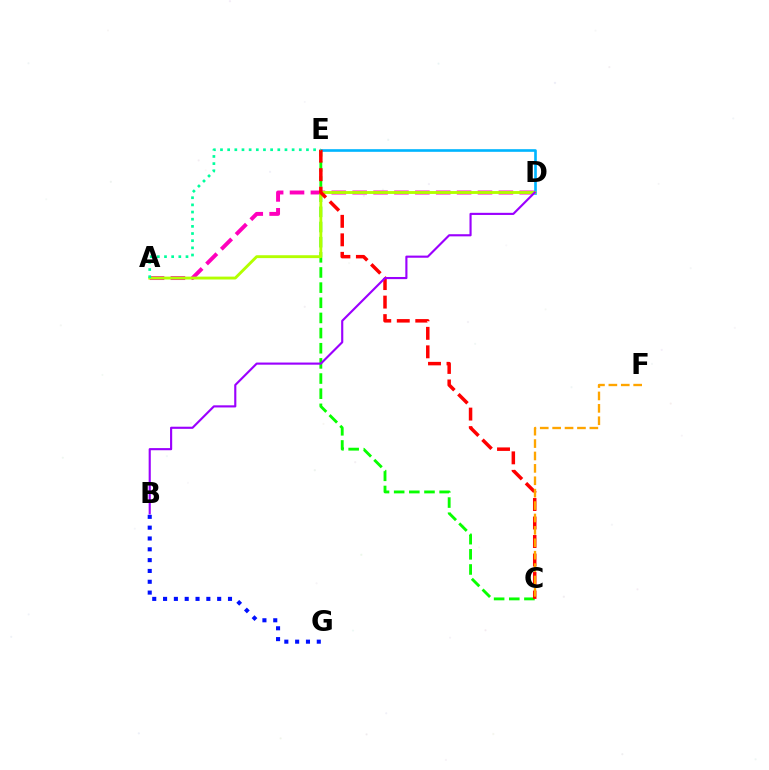{('A', 'D'): [{'color': '#ff00bd', 'line_style': 'dashed', 'thickness': 2.84}, {'color': '#b3ff00', 'line_style': 'solid', 'thickness': 2.07}], ('B', 'G'): [{'color': '#0010ff', 'line_style': 'dotted', 'thickness': 2.94}], ('C', 'E'): [{'color': '#08ff00', 'line_style': 'dashed', 'thickness': 2.06}, {'color': '#ff0000', 'line_style': 'dashed', 'thickness': 2.51}], ('D', 'E'): [{'color': '#00b5ff', 'line_style': 'solid', 'thickness': 1.9}], ('C', 'F'): [{'color': '#ffa500', 'line_style': 'dashed', 'thickness': 1.68}], ('B', 'D'): [{'color': '#9b00ff', 'line_style': 'solid', 'thickness': 1.54}], ('A', 'E'): [{'color': '#00ff9d', 'line_style': 'dotted', 'thickness': 1.95}]}